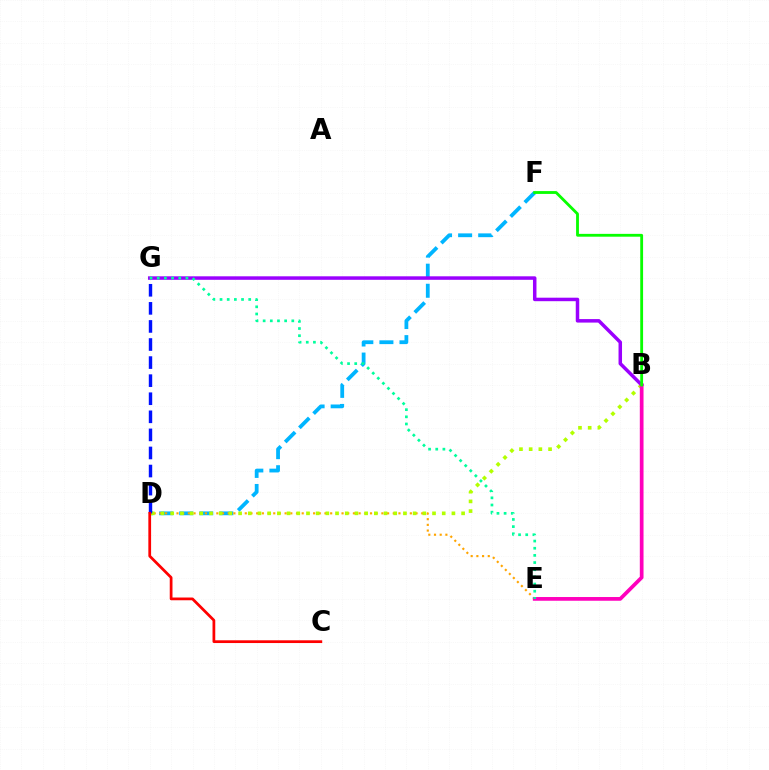{('D', 'F'): [{'color': '#00b5ff', 'line_style': 'dashed', 'thickness': 2.73}], ('D', 'E'): [{'color': '#ffa500', 'line_style': 'dotted', 'thickness': 1.55}], ('B', 'D'): [{'color': '#b3ff00', 'line_style': 'dotted', 'thickness': 2.63}], ('B', 'G'): [{'color': '#9b00ff', 'line_style': 'solid', 'thickness': 2.52}], ('B', 'E'): [{'color': '#ff00bd', 'line_style': 'solid', 'thickness': 2.68}], ('B', 'F'): [{'color': '#08ff00', 'line_style': 'solid', 'thickness': 2.04}], ('D', 'G'): [{'color': '#0010ff', 'line_style': 'dashed', 'thickness': 2.46}], ('E', 'G'): [{'color': '#00ff9d', 'line_style': 'dotted', 'thickness': 1.95}], ('C', 'D'): [{'color': '#ff0000', 'line_style': 'solid', 'thickness': 1.98}]}